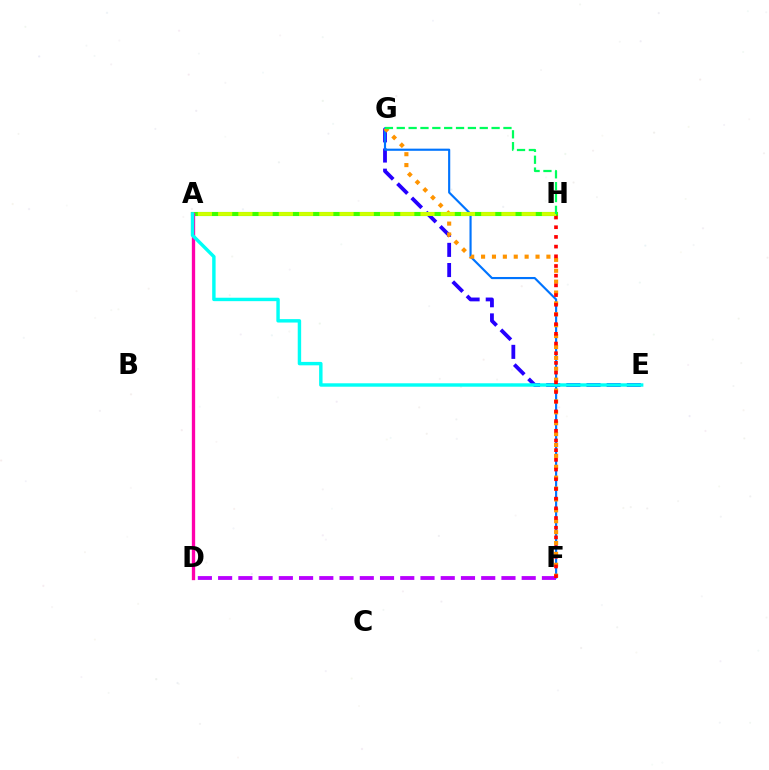{('E', 'G'): [{'color': '#2500ff', 'line_style': 'dashed', 'thickness': 2.74}], ('A', 'H'): [{'color': '#3dff00', 'line_style': 'solid', 'thickness': 2.96}, {'color': '#d1ff00', 'line_style': 'dashed', 'thickness': 2.75}], ('A', 'D'): [{'color': '#ff00ac', 'line_style': 'solid', 'thickness': 2.39}], ('F', 'G'): [{'color': '#0074ff', 'line_style': 'solid', 'thickness': 1.55}, {'color': '#ff9400', 'line_style': 'dotted', 'thickness': 2.96}], ('D', 'F'): [{'color': '#b900ff', 'line_style': 'dashed', 'thickness': 2.75}], ('A', 'E'): [{'color': '#00fff6', 'line_style': 'solid', 'thickness': 2.47}], ('F', 'H'): [{'color': '#ff0000', 'line_style': 'dotted', 'thickness': 2.63}], ('G', 'H'): [{'color': '#00ff5c', 'line_style': 'dashed', 'thickness': 1.61}]}